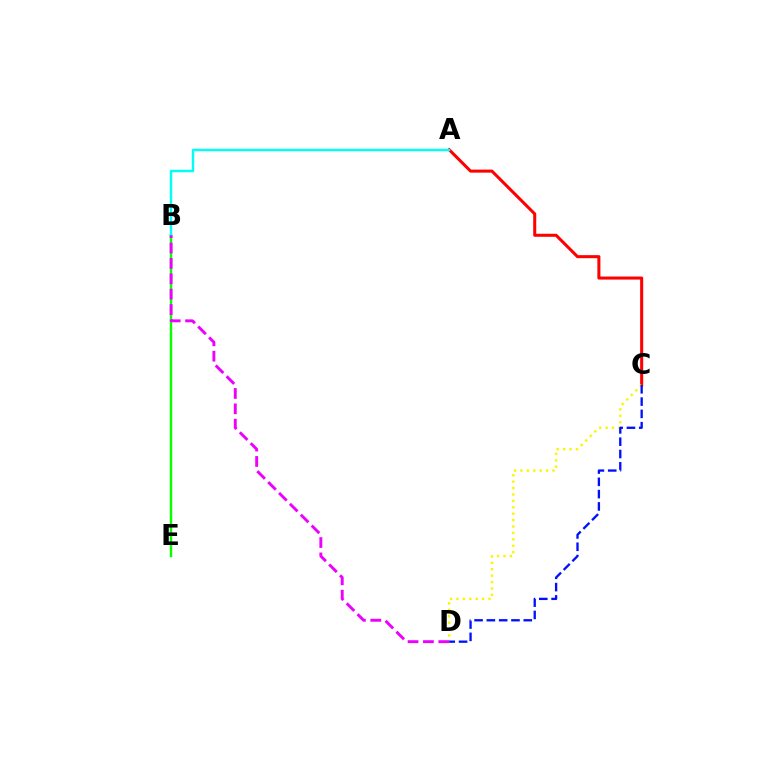{('B', 'E'): [{'color': '#08ff00', 'line_style': 'solid', 'thickness': 1.74}], ('A', 'C'): [{'color': '#ff0000', 'line_style': 'solid', 'thickness': 2.19}], ('C', 'D'): [{'color': '#fcf500', 'line_style': 'dotted', 'thickness': 1.74}, {'color': '#0010ff', 'line_style': 'dashed', 'thickness': 1.67}], ('A', 'B'): [{'color': '#00fff6', 'line_style': 'solid', 'thickness': 1.75}], ('B', 'D'): [{'color': '#ee00ff', 'line_style': 'dashed', 'thickness': 2.09}]}